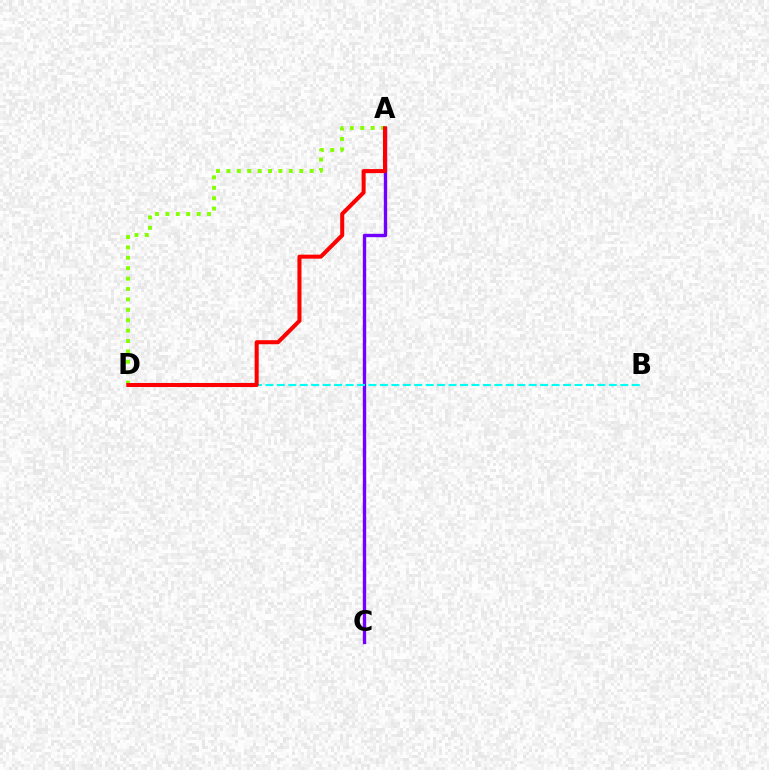{('A', 'D'): [{'color': '#84ff00', 'line_style': 'dotted', 'thickness': 2.83}, {'color': '#ff0000', 'line_style': 'solid', 'thickness': 2.91}], ('A', 'C'): [{'color': '#7200ff', 'line_style': 'solid', 'thickness': 2.42}], ('B', 'D'): [{'color': '#00fff6', 'line_style': 'dashed', 'thickness': 1.56}]}